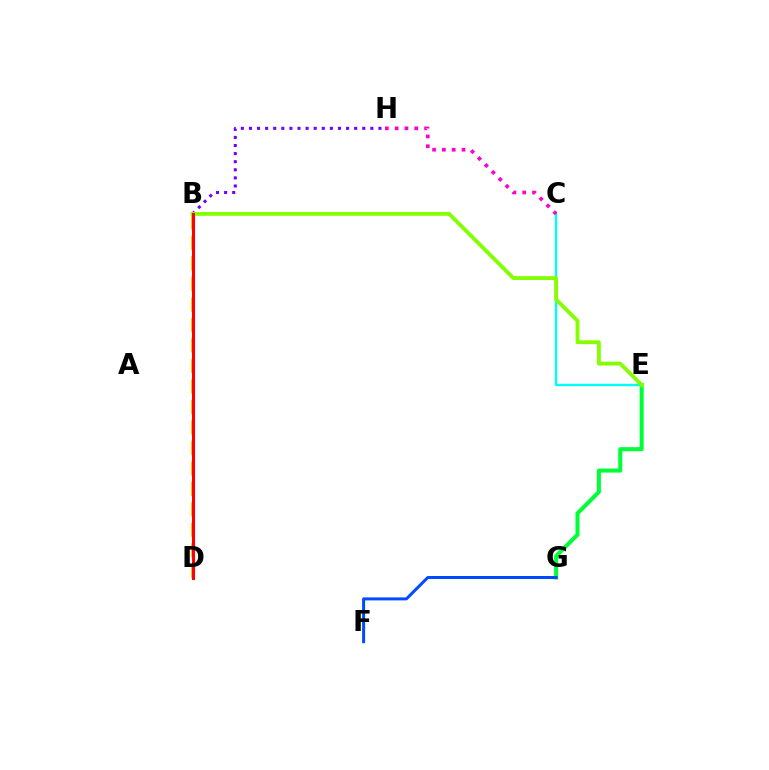{('C', 'E'): [{'color': '#00fff6', 'line_style': 'solid', 'thickness': 1.71}], ('C', 'H'): [{'color': '#ff00cf', 'line_style': 'dotted', 'thickness': 2.66}], ('E', 'G'): [{'color': '#00ff39', 'line_style': 'solid', 'thickness': 2.91}], ('F', 'G'): [{'color': '#004bff', 'line_style': 'solid', 'thickness': 2.16}], ('B', 'H'): [{'color': '#7200ff', 'line_style': 'dotted', 'thickness': 2.2}], ('B', 'E'): [{'color': '#84ff00', 'line_style': 'solid', 'thickness': 2.75}], ('B', 'D'): [{'color': '#ffbd00', 'line_style': 'dashed', 'thickness': 2.78}, {'color': '#ff0000', 'line_style': 'solid', 'thickness': 2.18}]}